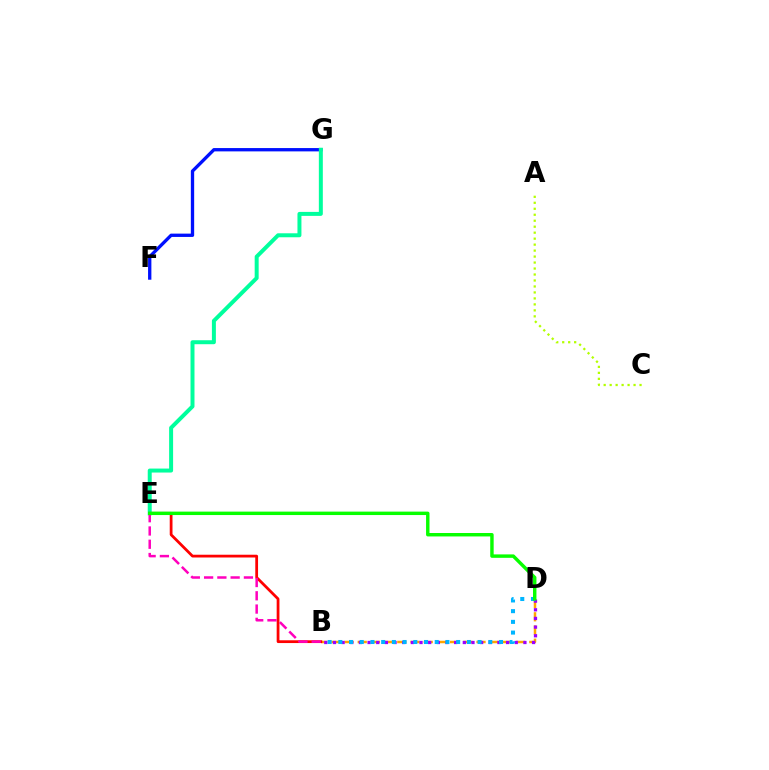{('F', 'G'): [{'color': '#0010ff', 'line_style': 'solid', 'thickness': 2.39}], ('B', 'D'): [{'color': '#ffa500', 'line_style': 'dashed', 'thickness': 1.79}, {'color': '#9b00ff', 'line_style': 'dotted', 'thickness': 2.35}, {'color': '#00b5ff', 'line_style': 'dotted', 'thickness': 2.91}], ('A', 'C'): [{'color': '#b3ff00', 'line_style': 'dotted', 'thickness': 1.62}], ('E', 'G'): [{'color': '#00ff9d', 'line_style': 'solid', 'thickness': 2.86}], ('B', 'E'): [{'color': '#ff0000', 'line_style': 'solid', 'thickness': 1.99}, {'color': '#ff00bd', 'line_style': 'dashed', 'thickness': 1.8}], ('D', 'E'): [{'color': '#08ff00', 'line_style': 'solid', 'thickness': 2.47}]}